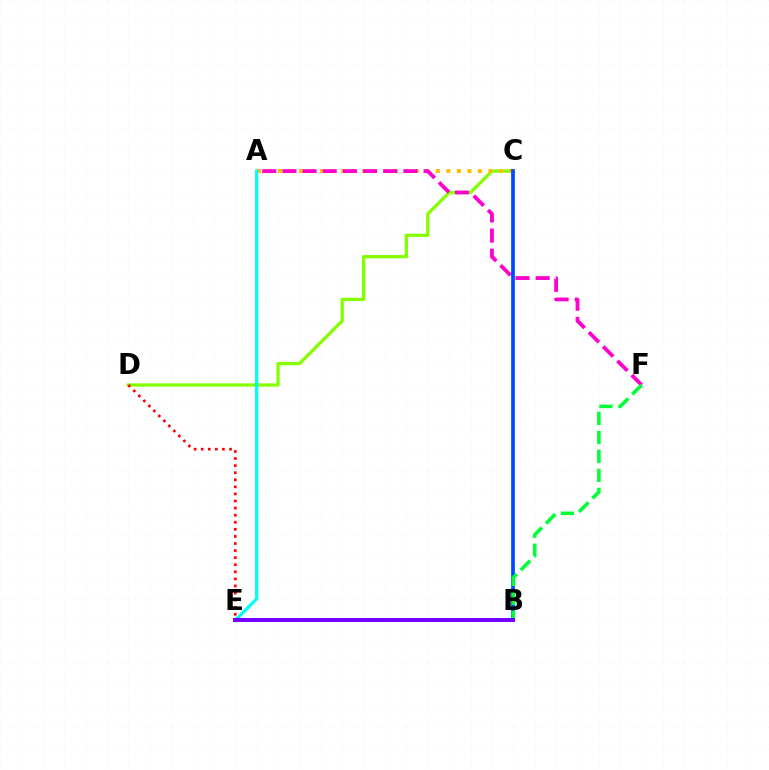{('C', 'D'): [{'color': '#84ff00', 'line_style': 'solid', 'thickness': 2.35}], ('A', 'C'): [{'color': '#ffbd00', 'line_style': 'dotted', 'thickness': 2.86}], ('A', 'E'): [{'color': '#00fff6', 'line_style': 'solid', 'thickness': 2.37}], ('A', 'F'): [{'color': '#ff00cf', 'line_style': 'dashed', 'thickness': 2.74}], ('D', 'E'): [{'color': '#ff0000', 'line_style': 'dotted', 'thickness': 1.92}], ('B', 'C'): [{'color': '#004bff', 'line_style': 'solid', 'thickness': 2.68}], ('B', 'F'): [{'color': '#00ff39', 'line_style': 'dashed', 'thickness': 2.58}], ('B', 'E'): [{'color': '#7200ff', 'line_style': 'solid', 'thickness': 2.88}]}